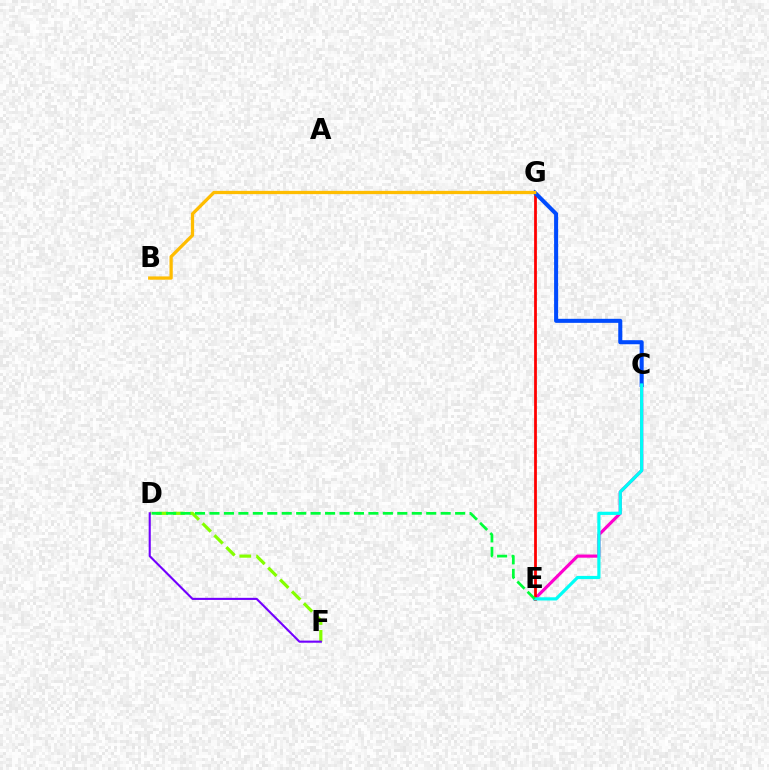{('C', 'E'): [{'color': '#ff00cf', 'line_style': 'solid', 'thickness': 2.27}, {'color': '#00fff6', 'line_style': 'solid', 'thickness': 2.3}], ('D', 'F'): [{'color': '#84ff00', 'line_style': 'dashed', 'thickness': 2.28}, {'color': '#7200ff', 'line_style': 'solid', 'thickness': 1.52}], ('E', 'G'): [{'color': '#ff0000', 'line_style': 'solid', 'thickness': 2.0}], ('C', 'G'): [{'color': '#004bff', 'line_style': 'solid', 'thickness': 2.91}], ('B', 'G'): [{'color': '#ffbd00', 'line_style': 'solid', 'thickness': 2.36}], ('D', 'E'): [{'color': '#00ff39', 'line_style': 'dashed', 'thickness': 1.96}]}